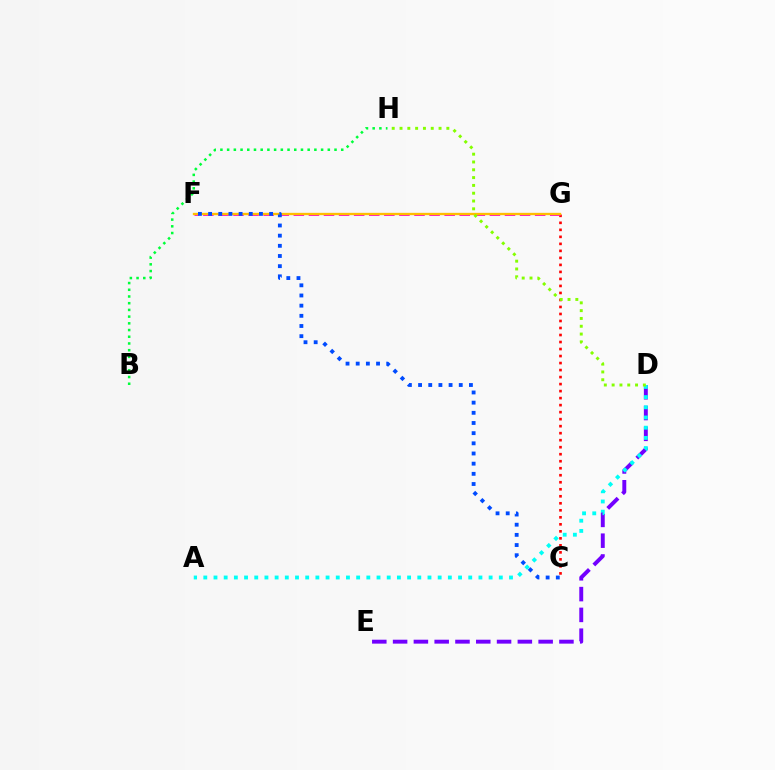{('C', 'G'): [{'color': '#ff0000', 'line_style': 'dotted', 'thickness': 1.9}], ('F', 'G'): [{'color': '#ff00cf', 'line_style': 'dashed', 'thickness': 2.05}, {'color': '#ffbd00', 'line_style': 'solid', 'thickness': 1.68}], ('D', 'E'): [{'color': '#7200ff', 'line_style': 'dashed', 'thickness': 2.82}], ('A', 'D'): [{'color': '#00fff6', 'line_style': 'dotted', 'thickness': 2.77}], ('B', 'H'): [{'color': '#00ff39', 'line_style': 'dotted', 'thickness': 1.82}], ('C', 'F'): [{'color': '#004bff', 'line_style': 'dotted', 'thickness': 2.76}], ('D', 'H'): [{'color': '#84ff00', 'line_style': 'dotted', 'thickness': 2.12}]}